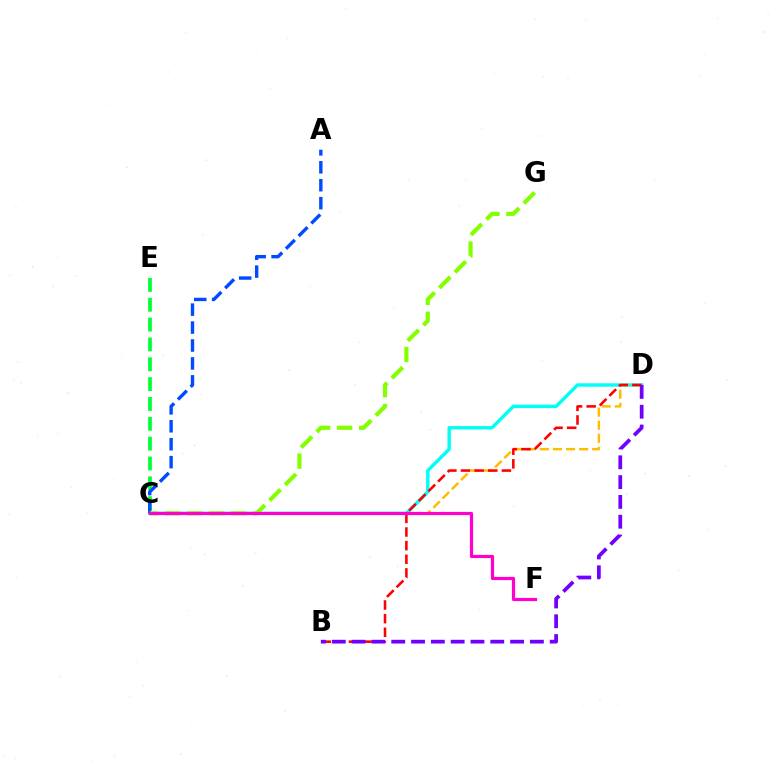{('C', 'E'): [{'color': '#00ff39', 'line_style': 'dashed', 'thickness': 2.69}], ('C', 'D'): [{'color': '#00fff6', 'line_style': 'solid', 'thickness': 2.45}, {'color': '#ffbd00', 'line_style': 'dashed', 'thickness': 1.78}], ('B', 'D'): [{'color': '#ff0000', 'line_style': 'dashed', 'thickness': 1.85}, {'color': '#7200ff', 'line_style': 'dashed', 'thickness': 2.69}], ('A', 'C'): [{'color': '#004bff', 'line_style': 'dashed', 'thickness': 2.44}], ('C', 'G'): [{'color': '#84ff00', 'line_style': 'dashed', 'thickness': 2.99}], ('C', 'F'): [{'color': '#ff00cf', 'line_style': 'solid', 'thickness': 2.29}]}